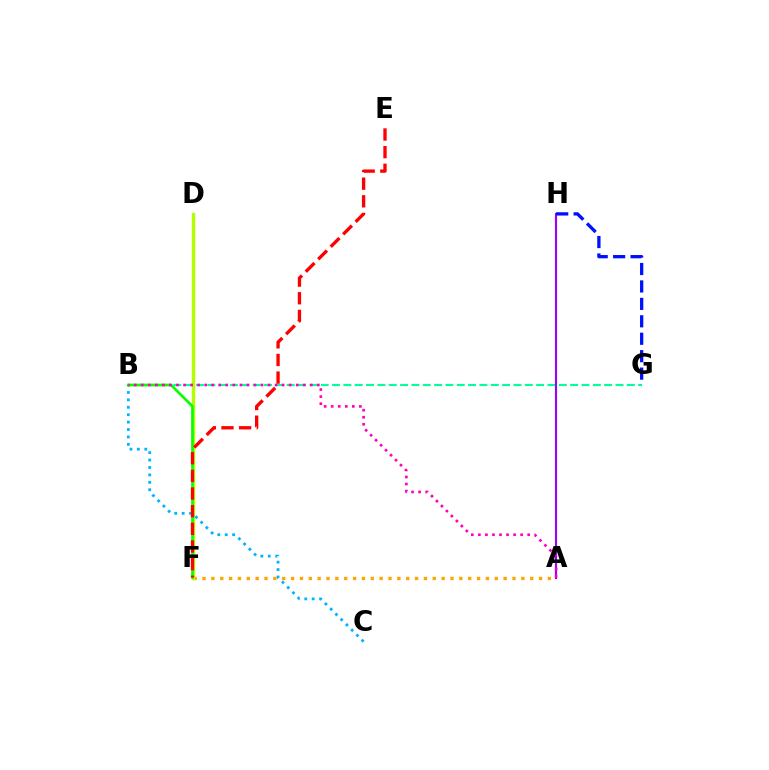{('B', 'G'): [{'color': '#00ff9d', 'line_style': 'dashed', 'thickness': 1.54}], ('A', 'F'): [{'color': '#ffa500', 'line_style': 'dotted', 'thickness': 2.41}], ('A', 'H'): [{'color': '#9b00ff', 'line_style': 'solid', 'thickness': 1.53}], ('G', 'H'): [{'color': '#0010ff', 'line_style': 'dashed', 'thickness': 2.37}], ('D', 'F'): [{'color': '#b3ff00', 'line_style': 'solid', 'thickness': 2.46}], ('B', 'C'): [{'color': '#00b5ff', 'line_style': 'dotted', 'thickness': 2.02}], ('B', 'F'): [{'color': '#08ff00', 'line_style': 'solid', 'thickness': 1.93}], ('E', 'F'): [{'color': '#ff0000', 'line_style': 'dashed', 'thickness': 2.4}], ('A', 'B'): [{'color': '#ff00bd', 'line_style': 'dotted', 'thickness': 1.91}]}